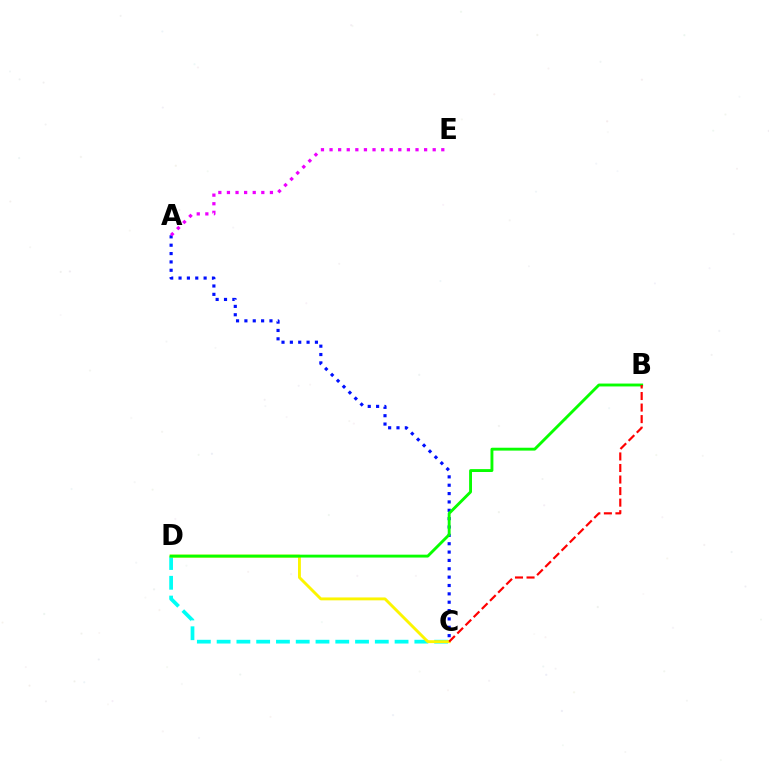{('C', 'D'): [{'color': '#00fff6', 'line_style': 'dashed', 'thickness': 2.69}, {'color': '#fcf500', 'line_style': 'solid', 'thickness': 2.08}], ('A', 'C'): [{'color': '#0010ff', 'line_style': 'dotted', 'thickness': 2.27}], ('B', 'D'): [{'color': '#08ff00', 'line_style': 'solid', 'thickness': 2.07}], ('A', 'E'): [{'color': '#ee00ff', 'line_style': 'dotted', 'thickness': 2.34}], ('B', 'C'): [{'color': '#ff0000', 'line_style': 'dashed', 'thickness': 1.57}]}